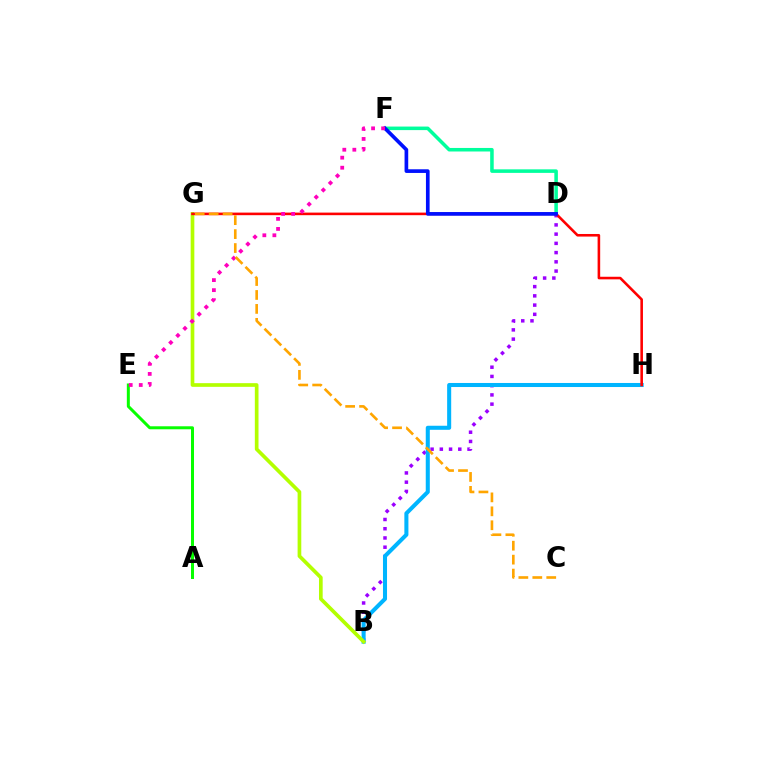{('D', 'F'): [{'color': '#00ff9d', 'line_style': 'solid', 'thickness': 2.55}, {'color': '#0010ff', 'line_style': 'solid', 'thickness': 2.64}], ('B', 'D'): [{'color': '#9b00ff', 'line_style': 'dotted', 'thickness': 2.51}], ('B', 'H'): [{'color': '#00b5ff', 'line_style': 'solid', 'thickness': 2.92}], ('B', 'G'): [{'color': '#b3ff00', 'line_style': 'solid', 'thickness': 2.65}], ('G', 'H'): [{'color': '#ff0000', 'line_style': 'solid', 'thickness': 1.86}], ('A', 'E'): [{'color': '#08ff00', 'line_style': 'solid', 'thickness': 2.16}], ('E', 'F'): [{'color': '#ff00bd', 'line_style': 'dotted', 'thickness': 2.73}], ('C', 'G'): [{'color': '#ffa500', 'line_style': 'dashed', 'thickness': 1.89}]}